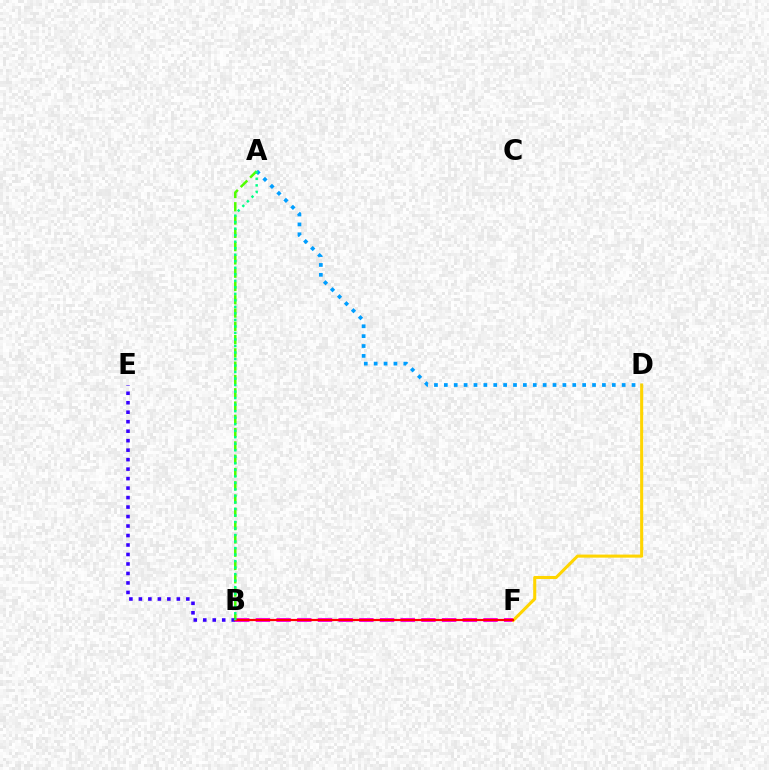{('B', 'F'): [{'color': '#ff00ed', 'line_style': 'dashed', 'thickness': 2.81}, {'color': '#ff0000', 'line_style': 'solid', 'thickness': 1.58}], ('D', 'F'): [{'color': '#ffd500', 'line_style': 'solid', 'thickness': 2.21}], ('A', 'D'): [{'color': '#009eff', 'line_style': 'dotted', 'thickness': 2.68}], ('A', 'B'): [{'color': '#4fff00', 'line_style': 'dashed', 'thickness': 1.8}, {'color': '#00ff86', 'line_style': 'dotted', 'thickness': 1.77}], ('B', 'E'): [{'color': '#3700ff', 'line_style': 'dotted', 'thickness': 2.58}]}